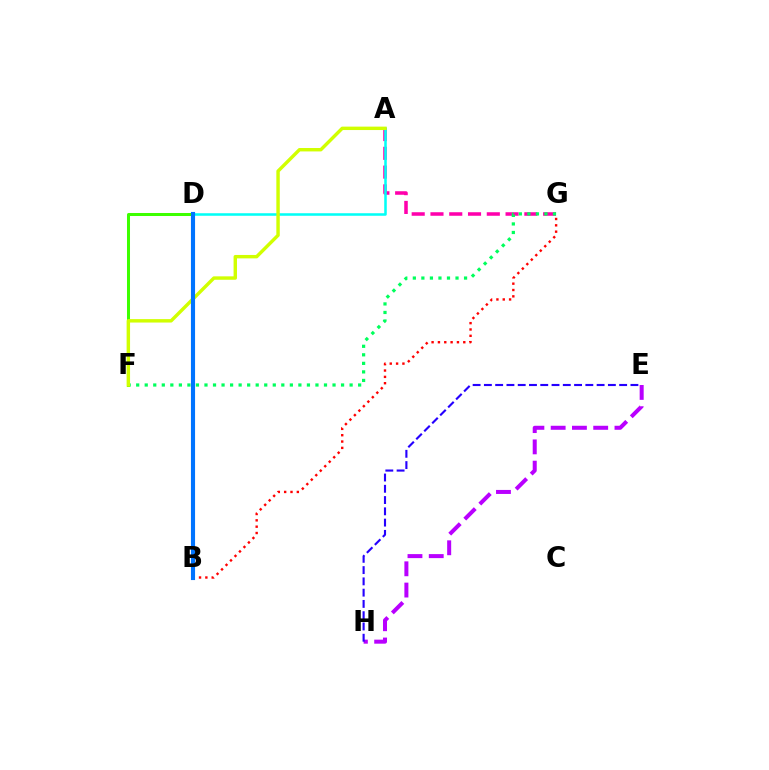{('A', 'G'): [{'color': '#ff00ac', 'line_style': 'dashed', 'thickness': 2.55}], ('F', 'G'): [{'color': '#00ff5c', 'line_style': 'dotted', 'thickness': 2.32}], ('B', 'D'): [{'color': '#ff9400', 'line_style': 'dashed', 'thickness': 1.5}, {'color': '#0074ff', 'line_style': 'solid', 'thickness': 2.97}], ('D', 'F'): [{'color': '#3dff00', 'line_style': 'solid', 'thickness': 2.17}], ('B', 'G'): [{'color': '#ff0000', 'line_style': 'dotted', 'thickness': 1.72}], ('E', 'H'): [{'color': '#b900ff', 'line_style': 'dashed', 'thickness': 2.89}, {'color': '#2500ff', 'line_style': 'dashed', 'thickness': 1.53}], ('A', 'D'): [{'color': '#00fff6', 'line_style': 'solid', 'thickness': 1.83}], ('A', 'F'): [{'color': '#d1ff00', 'line_style': 'solid', 'thickness': 2.46}]}